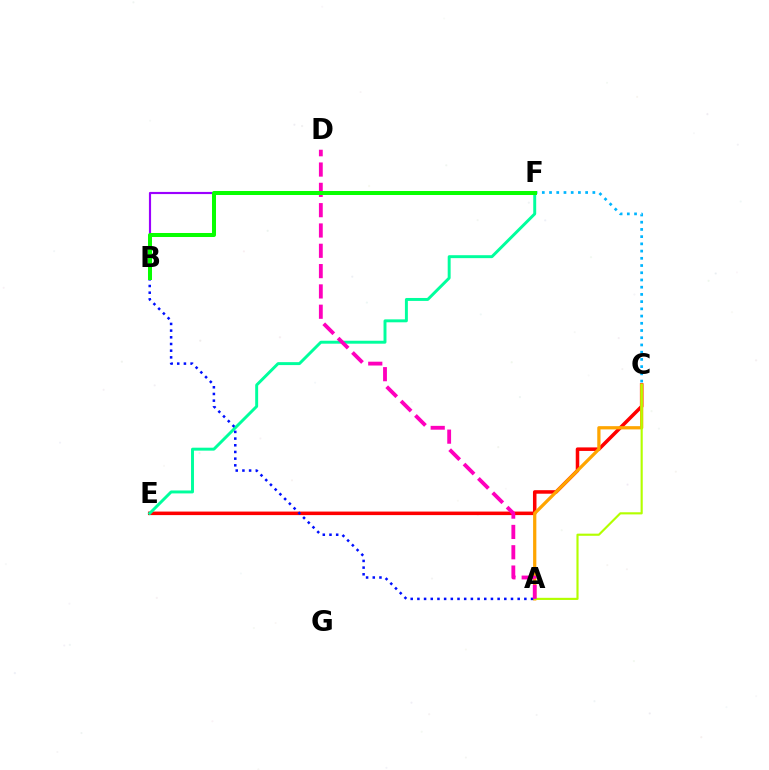{('C', 'E'): [{'color': '#ff0000', 'line_style': 'solid', 'thickness': 2.54}], ('A', 'C'): [{'color': '#ffa500', 'line_style': 'solid', 'thickness': 2.34}, {'color': '#b3ff00', 'line_style': 'solid', 'thickness': 1.54}], ('E', 'F'): [{'color': '#00ff9d', 'line_style': 'solid', 'thickness': 2.12}], ('C', 'F'): [{'color': '#00b5ff', 'line_style': 'dotted', 'thickness': 1.96}], ('A', 'B'): [{'color': '#0010ff', 'line_style': 'dotted', 'thickness': 1.82}], ('B', 'F'): [{'color': '#9b00ff', 'line_style': 'solid', 'thickness': 1.55}, {'color': '#08ff00', 'line_style': 'solid', 'thickness': 2.89}], ('A', 'D'): [{'color': '#ff00bd', 'line_style': 'dashed', 'thickness': 2.76}]}